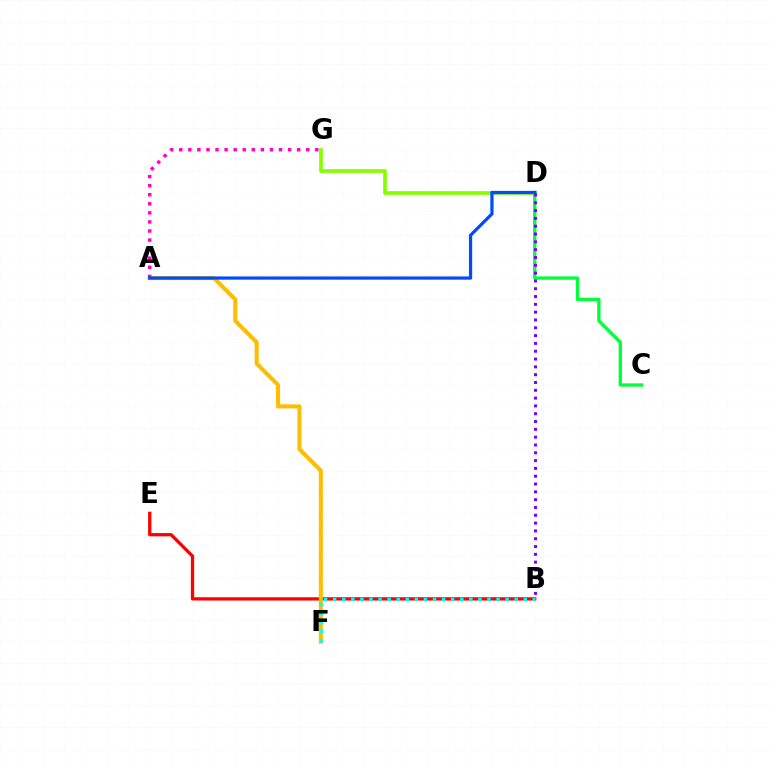{('D', 'G'): [{'color': '#84ff00', 'line_style': 'solid', 'thickness': 2.66}], ('B', 'E'): [{'color': '#ff0000', 'line_style': 'solid', 'thickness': 2.36}], ('C', 'D'): [{'color': '#00ff39', 'line_style': 'solid', 'thickness': 2.39}], ('A', 'F'): [{'color': '#ffbd00', 'line_style': 'solid', 'thickness': 2.93}], ('B', 'F'): [{'color': '#00fff6', 'line_style': 'dotted', 'thickness': 2.47}], ('A', 'G'): [{'color': '#ff00cf', 'line_style': 'dotted', 'thickness': 2.46}], ('B', 'D'): [{'color': '#7200ff', 'line_style': 'dotted', 'thickness': 2.12}], ('A', 'D'): [{'color': '#004bff', 'line_style': 'solid', 'thickness': 2.32}]}